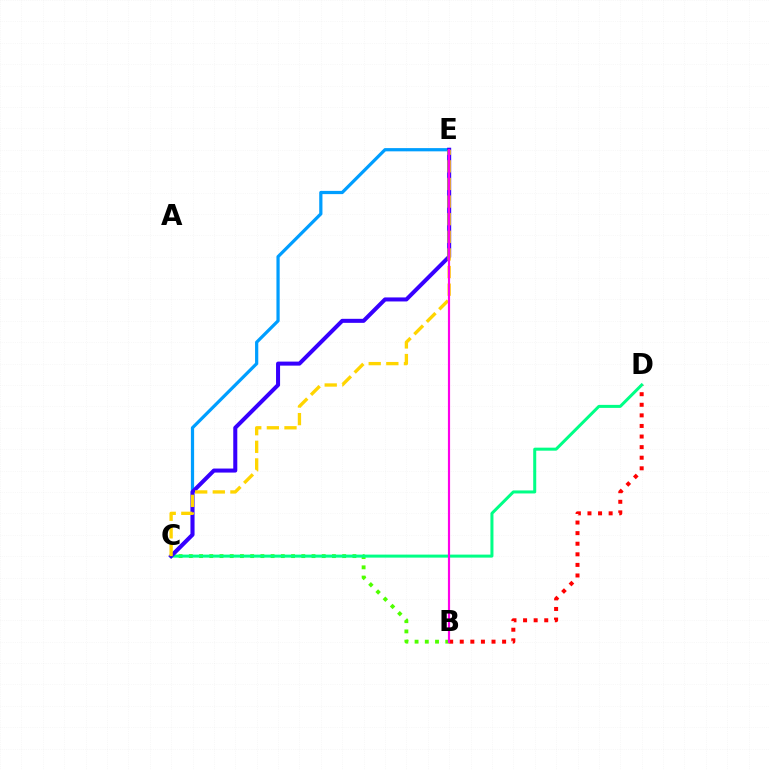{('B', 'D'): [{'color': '#ff0000', 'line_style': 'dotted', 'thickness': 2.88}], ('C', 'E'): [{'color': '#009eff', 'line_style': 'solid', 'thickness': 2.32}, {'color': '#3700ff', 'line_style': 'solid', 'thickness': 2.9}, {'color': '#ffd500', 'line_style': 'dashed', 'thickness': 2.39}], ('B', 'C'): [{'color': '#4fff00', 'line_style': 'dotted', 'thickness': 2.78}], ('C', 'D'): [{'color': '#00ff86', 'line_style': 'solid', 'thickness': 2.17}], ('B', 'E'): [{'color': '#ff00ed', 'line_style': 'solid', 'thickness': 1.56}]}